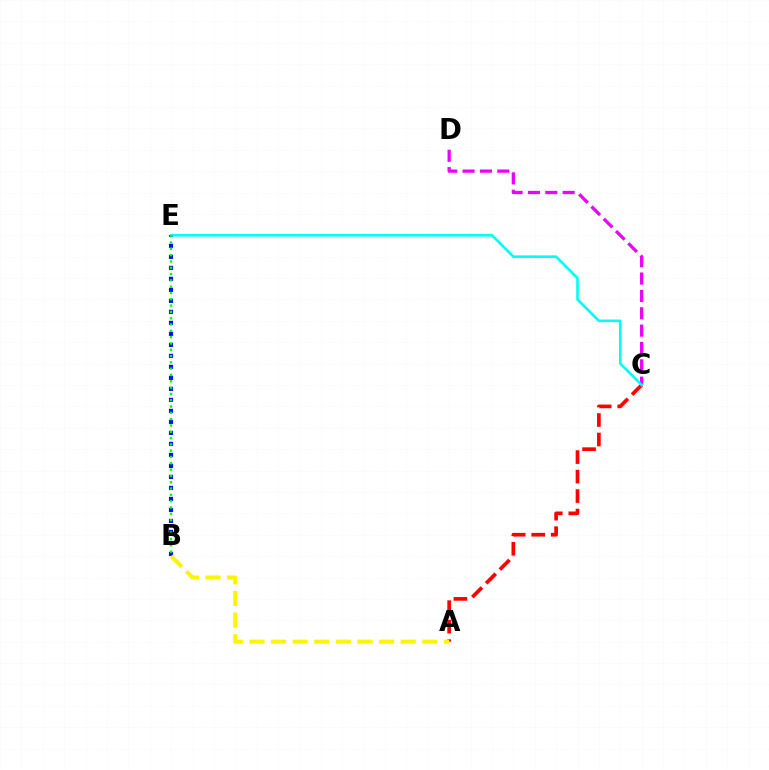{('C', 'D'): [{'color': '#ee00ff', 'line_style': 'dashed', 'thickness': 2.36}], ('A', 'C'): [{'color': '#ff0000', 'line_style': 'dashed', 'thickness': 2.65}], ('B', 'E'): [{'color': '#0010ff', 'line_style': 'dotted', 'thickness': 2.99}, {'color': '#08ff00', 'line_style': 'dotted', 'thickness': 1.71}], ('A', 'B'): [{'color': '#fcf500', 'line_style': 'dashed', 'thickness': 2.94}], ('C', 'E'): [{'color': '#00fff6', 'line_style': 'solid', 'thickness': 1.88}]}